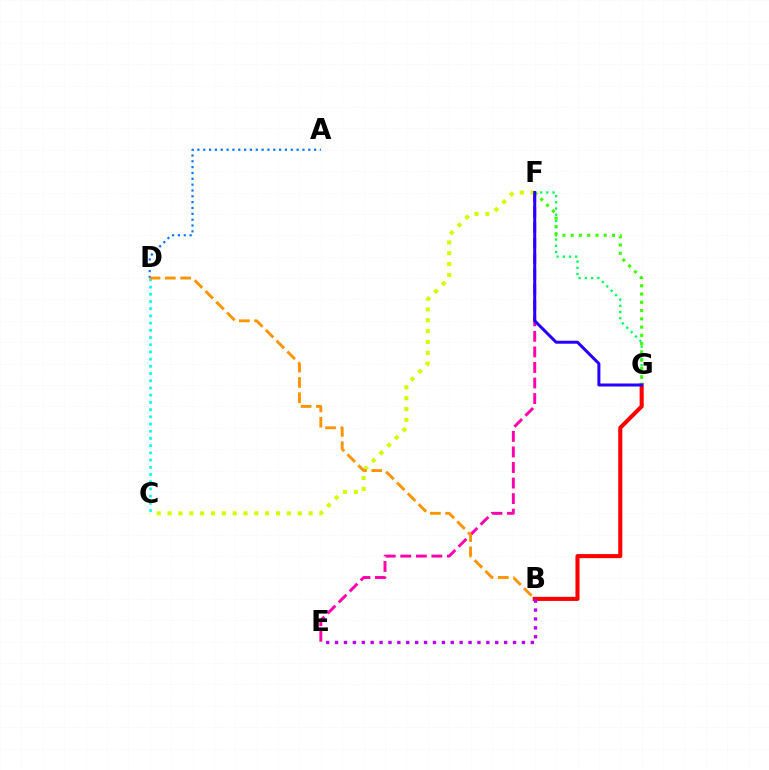{('B', 'G'): [{'color': '#ff0000', 'line_style': 'solid', 'thickness': 2.94}], ('E', 'F'): [{'color': '#ff00ac', 'line_style': 'dashed', 'thickness': 2.11}], ('C', 'D'): [{'color': '#00fff6', 'line_style': 'dotted', 'thickness': 1.96}], ('B', 'E'): [{'color': '#b900ff', 'line_style': 'dotted', 'thickness': 2.42}], ('A', 'D'): [{'color': '#0074ff', 'line_style': 'dotted', 'thickness': 1.59}], ('F', 'G'): [{'color': '#00ff5c', 'line_style': 'dotted', 'thickness': 1.69}, {'color': '#3dff00', 'line_style': 'dotted', 'thickness': 2.25}, {'color': '#2500ff', 'line_style': 'solid', 'thickness': 2.16}], ('C', 'F'): [{'color': '#d1ff00', 'line_style': 'dotted', 'thickness': 2.95}], ('B', 'D'): [{'color': '#ff9400', 'line_style': 'dashed', 'thickness': 2.08}]}